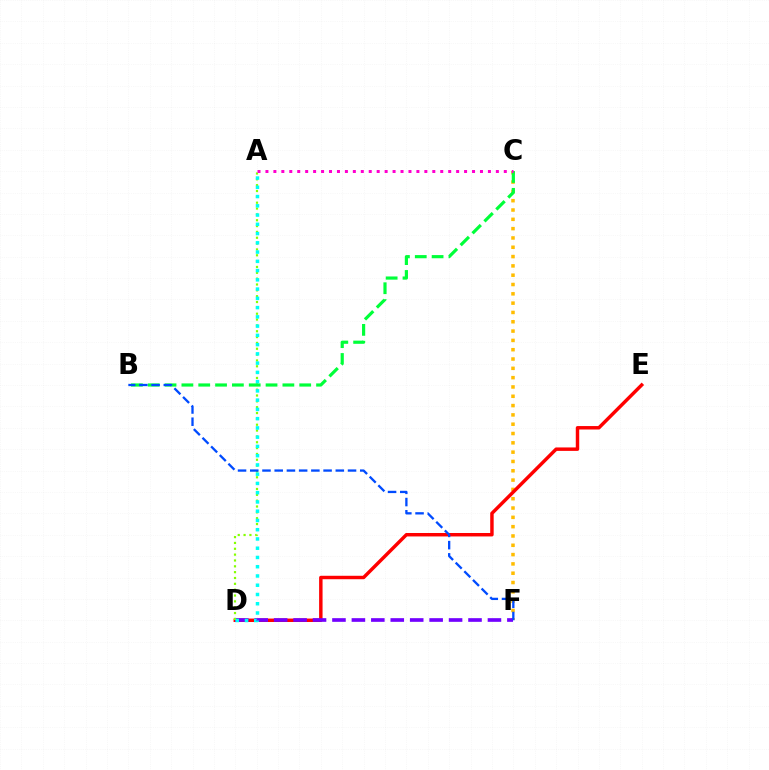{('C', 'F'): [{'color': '#ffbd00', 'line_style': 'dotted', 'thickness': 2.53}], ('D', 'E'): [{'color': '#ff0000', 'line_style': 'solid', 'thickness': 2.48}], ('D', 'F'): [{'color': '#7200ff', 'line_style': 'dashed', 'thickness': 2.64}], ('A', 'D'): [{'color': '#84ff00', 'line_style': 'dotted', 'thickness': 1.59}, {'color': '#00fff6', 'line_style': 'dotted', 'thickness': 2.51}], ('B', 'C'): [{'color': '#00ff39', 'line_style': 'dashed', 'thickness': 2.29}], ('A', 'C'): [{'color': '#ff00cf', 'line_style': 'dotted', 'thickness': 2.16}], ('B', 'F'): [{'color': '#004bff', 'line_style': 'dashed', 'thickness': 1.66}]}